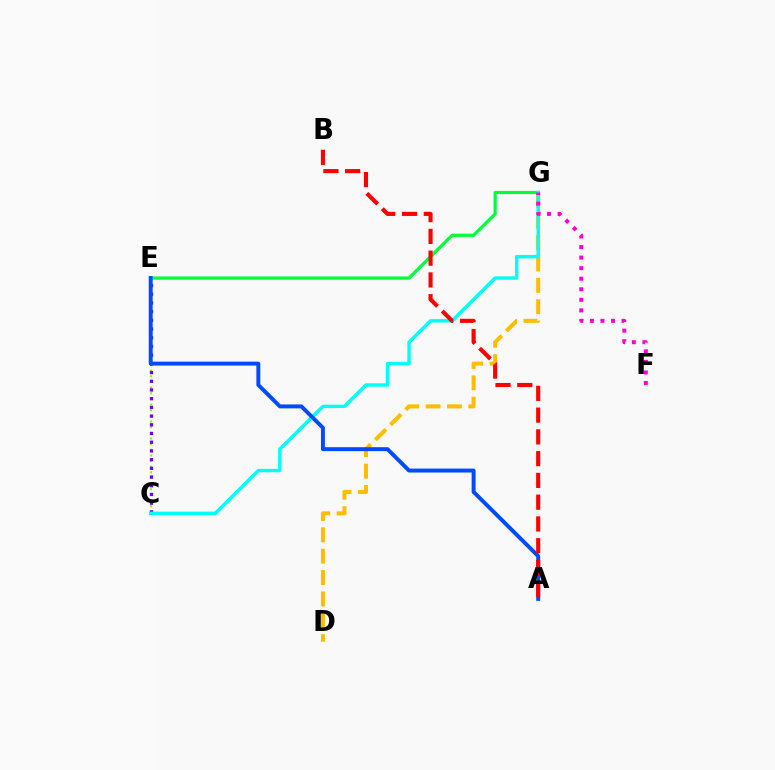{('C', 'E'): [{'color': '#84ff00', 'line_style': 'dotted', 'thickness': 1.54}, {'color': '#7200ff', 'line_style': 'dotted', 'thickness': 2.37}], ('D', 'G'): [{'color': '#ffbd00', 'line_style': 'dashed', 'thickness': 2.9}], ('E', 'G'): [{'color': '#00ff39', 'line_style': 'solid', 'thickness': 2.3}], ('C', 'G'): [{'color': '#00fff6', 'line_style': 'solid', 'thickness': 2.45}], ('A', 'E'): [{'color': '#004bff', 'line_style': 'solid', 'thickness': 2.84}], ('A', 'B'): [{'color': '#ff0000', 'line_style': 'dashed', 'thickness': 2.96}], ('F', 'G'): [{'color': '#ff00cf', 'line_style': 'dotted', 'thickness': 2.87}]}